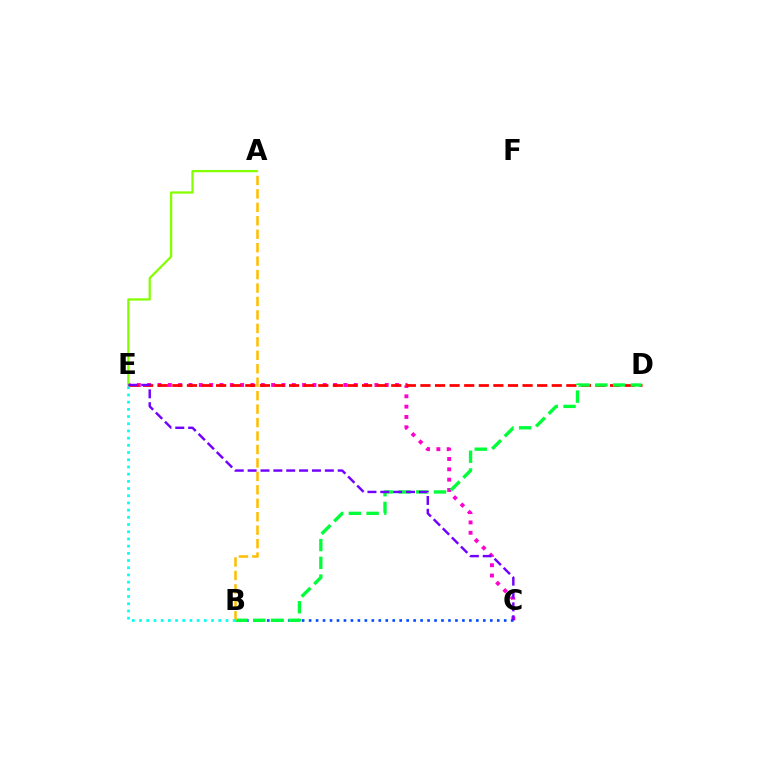{('C', 'E'): [{'color': '#ff00cf', 'line_style': 'dotted', 'thickness': 2.81}, {'color': '#7200ff', 'line_style': 'dashed', 'thickness': 1.75}], ('D', 'E'): [{'color': '#ff0000', 'line_style': 'dashed', 'thickness': 1.98}], ('A', 'E'): [{'color': '#84ff00', 'line_style': 'solid', 'thickness': 1.62}], ('B', 'C'): [{'color': '#004bff', 'line_style': 'dotted', 'thickness': 1.89}], ('B', 'D'): [{'color': '#00ff39', 'line_style': 'dashed', 'thickness': 2.41}], ('A', 'B'): [{'color': '#ffbd00', 'line_style': 'dashed', 'thickness': 1.83}], ('B', 'E'): [{'color': '#00fff6', 'line_style': 'dotted', 'thickness': 1.96}]}